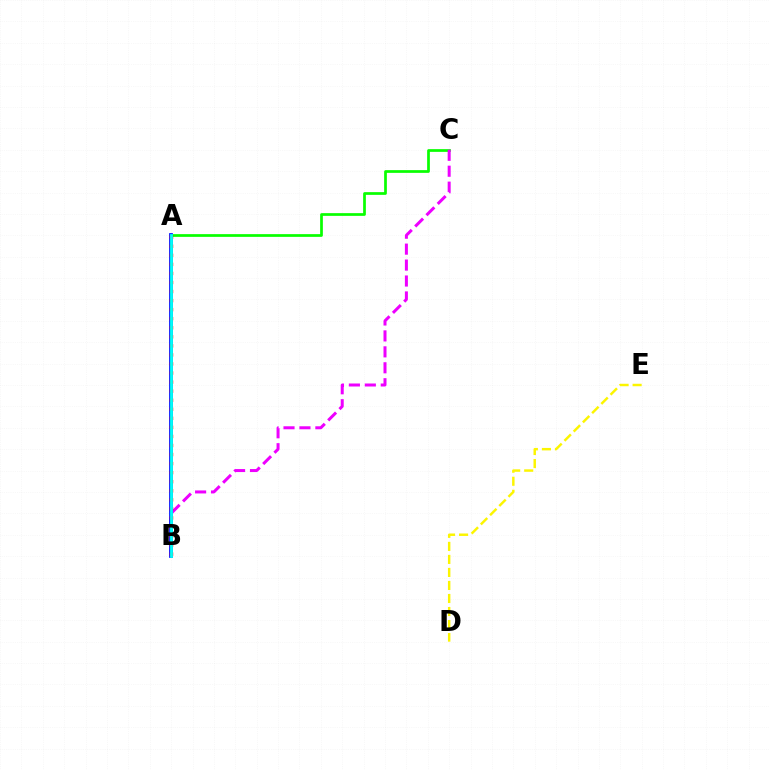{('A', 'C'): [{'color': '#08ff00', 'line_style': 'solid', 'thickness': 1.96}], ('B', 'C'): [{'color': '#ee00ff', 'line_style': 'dashed', 'thickness': 2.17}], ('A', 'B'): [{'color': '#0010ff', 'line_style': 'solid', 'thickness': 2.69}, {'color': '#ff0000', 'line_style': 'dotted', 'thickness': 2.46}, {'color': '#00fff6', 'line_style': 'solid', 'thickness': 2.02}], ('D', 'E'): [{'color': '#fcf500', 'line_style': 'dashed', 'thickness': 1.77}]}